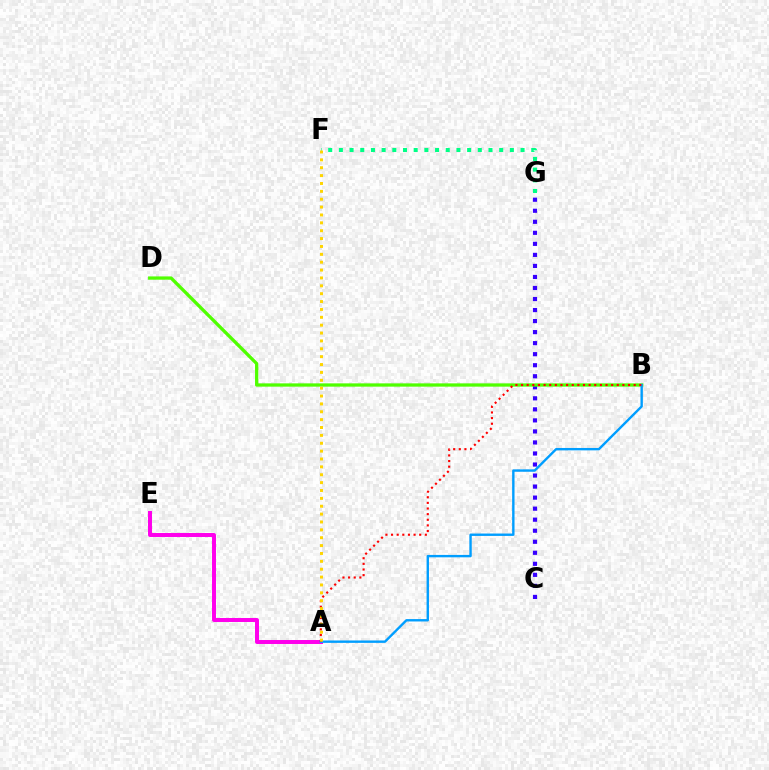{('C', 'G'): [{'color': '#3700ff', 'line_style': 'dotted', 'thickness': 3.0}], ('A', 'E'): [{'color': '#ff00ed', 'line_style': 'solid', 'thickness': 2.86}], ('B', 'D'): [{'color': '#4fff00', 'line_style': 'solid', 'thickness': 2.36}], ('F', 'G'): [{'color': '#00ff86', 'line_style': 'dotted', 'thickness': 2.9}], ('A', 'B'): [{'color': '#009eff', 'line_style': 'solid', 'thickness': 1.72}, {'color': '#ff0000', 'line_style': 'dotted', 'thickness': 1.53}], ('A', 'F'): [{'color': '#ffd500', 'line_style': 'dotted', 'thickness': 2.14}]}